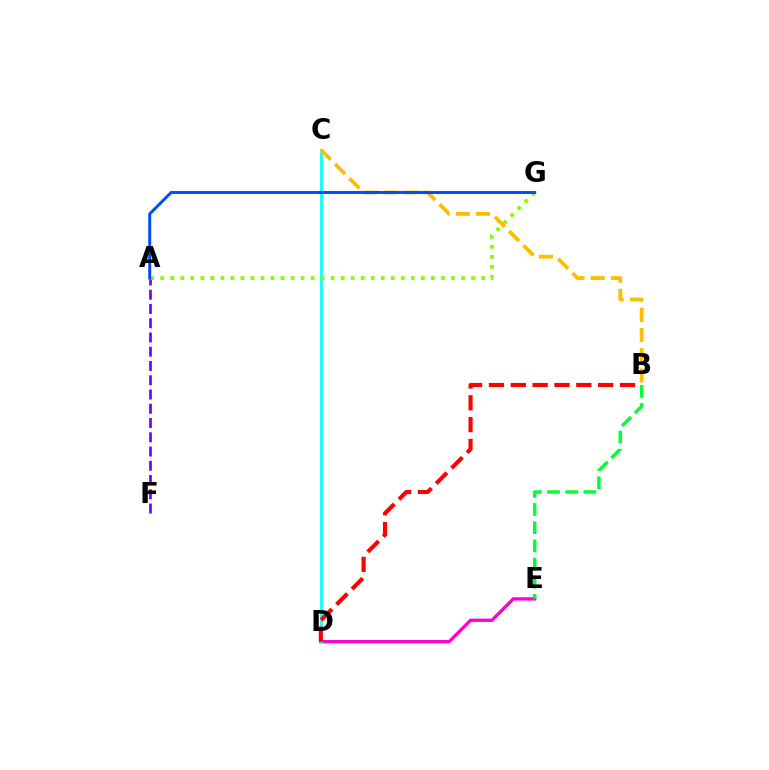{('D', 'E'): [{'color': '#ff00cf', 'line_style': 'solid', 'thickness': 2.38}], ('C', 'D'): [{'color': '#00fff6', 'line_style': 'solid', 'thickness': 1.94}], ('B', 'E'): [{'color': '#00ff39', 'line_style': 'dashed', 'thickness': 2.47}], ('A', 'F'): [{'color': '#7200ff', 'line_style': 'dashed', 'thickness': 1.94}], ('A', 'G'): [{'color': '#84ff00', 'line_style': 'dotted', 'thickness': 2.72}, {'color': '#004bff', 'line_style': 'solid', 'thickness': 2.13}], ('B', 'C'): [{'color': '#ffbd00', 'line_style': 'dashed', 'thickness': 2.74}], ('B', 'D'): [{'color': '#ff0000', 'line_style': 'dashed', 'thickness': 2.97}]}